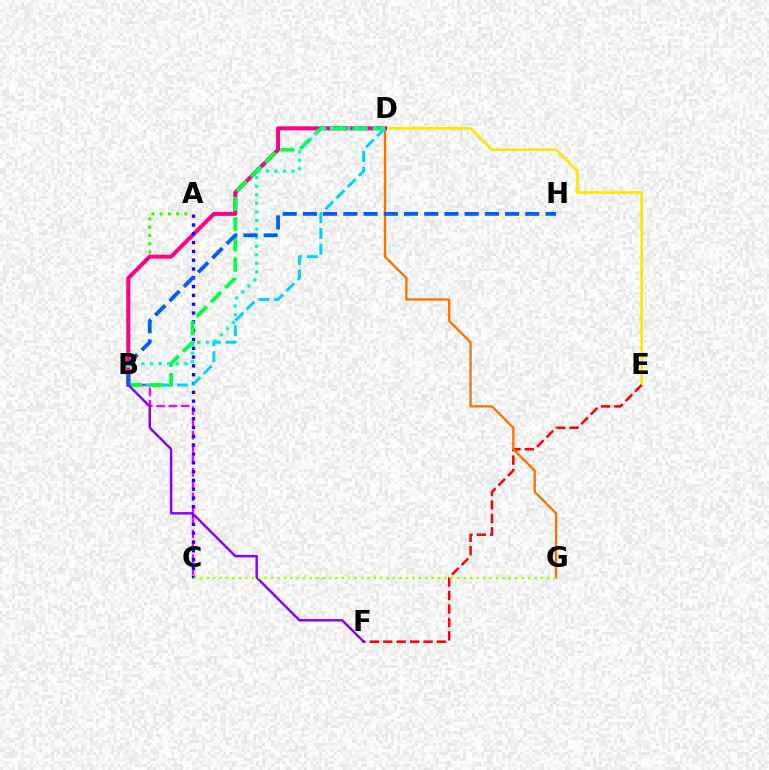{('A', 'B'): [{'color': '#31ff00', 'line_style': 'dotted', 'thickness': 2.24}], ('B', 'C'): [{'color': '#fa00f9', 'line_style': 'dashed', 'thickness': 1.67}], ('D', 'E'): [{'color': '#ffe600', 'line_style': 'solid', 'thickness': 1.87}], ('E', 'F'): [{'color': '#ff0000', 'line_style': 'dashed', 'thickness': 1.82}], ('D', 'G'): [{'color': '#ff7000', 'line_style': 'solid', 'thickness': 1.67}], ('B', 'D'): [{'color': '#ff0088', 'line_style': 'solid', 'thickness': 2.9}, {'color': '#00d3ff', 'line_style': 'dashed', 'thickness': 2.14}, {'color': '#00ff45', 'line_style': 'dashed', 'thickness': 2.76}, {'color': '#00ffbb', 'line_style': 'dotted', 'thickness': 2.33}], ('A', 'C'): [{'color': '#1900ff', 'line_style': 'dotted', 'thickness': 2.39}], ('B', 'F'): [{'color': '#8a00ff', 'line_style': 'solid', 'thickness': 1.76}], ('B', 'H'): [{'color': '#005dff', 'line_style': 'dashed', 'thickness': 2.75}], ('C', 'G'): [{'color': '#a2ff00', 'line_style': 'dotted', 'thickness': 1.75}]}